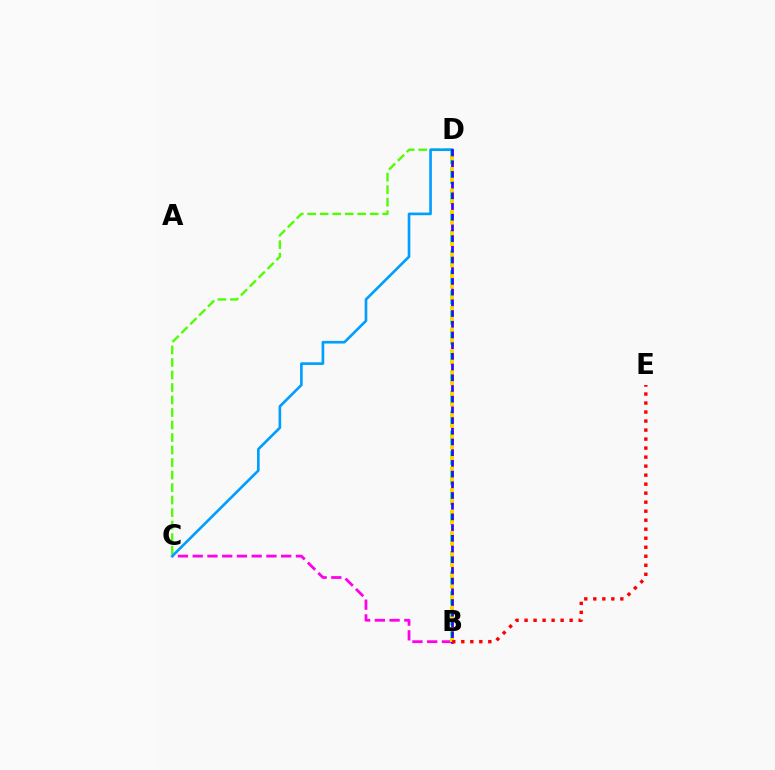{('B', 'C'): [{'color': '#ff00ed', 'line_style': 'dashed', 'thickness': 2.0}], ('C', 'D'): [{'color': '#4fff00', 'line_style': 'dashed', 'thickness': 1.7}, {'color': '#009eff', 'line_style': 'solid', 'thickness': 1.91}], ('B', 'D'): [{'color': '#00ff86', 'line_style': 'dashed', 'thickness': 2.72}, {'color': '#3700ff', 'line_style': 'solid', 'thickness': 1.95}, {'color': '#ffd500', 'line_style': 'dotted', 'thickness': 2.91}], ('B', 'E'): [{'color': '#ff0000', 'line_style': 'dotted', 'thickness': 2.45}]}